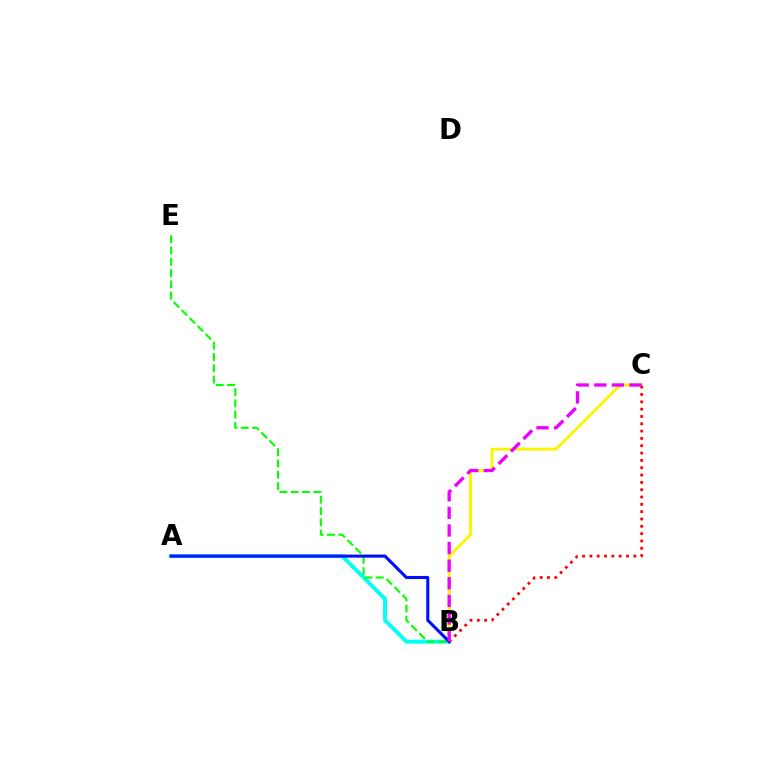{('B', 'C'): [{'color': '#fcf500', 'line_style': 'solid', 'thickness': 2.1}, {'color': '#ff0000', 'line_style': 'dotted', 'thickness': 1.99}, {'color': '#ee00ff', 'line_style': 'dashed', 'thickness': 2.39}], ('A', 'B'): [{'color': '#00fff6', 'line_style': 'solid', 'thickness': 2.82}, {'color': '#0010ff', 'line_style': 'solid', 'thickness': 2.22}], ('B', 'E'): [{'color': '#08ff00', 'line_style': 'dashed', 'thickness': 1.53}]}